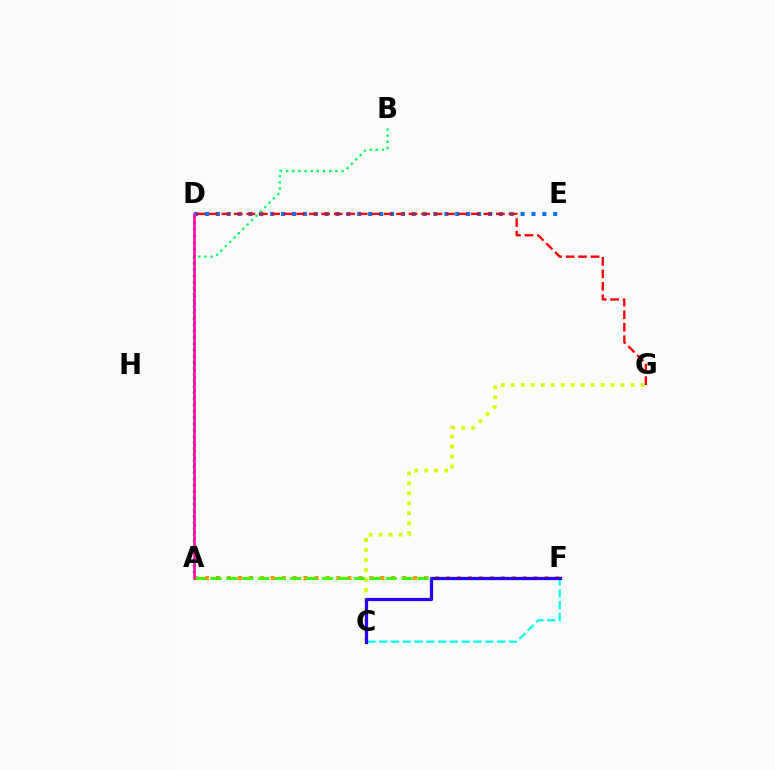{('D', 'E'): [{'color': '#0074ff', 'line_style': 'dotted', 'thickness': 2.96}], ('C', 'G'): [{'color': '#d1ff00', 'line_style': 'dotted', 'thickness': 2.71}], ('A', 'F'): [{'color': '#ff9400', 'line_style': 'dotted', 'thickness': 2.98}, {'color': '#3dff00', 'line_style': 'dashed', 'thickness': 2.16}], ('A', 'D'): [{'color': '#b900ff', 'line_style': 'dotted', 'thickness': 1.83}, {'color': '#ff00ac', 'line_style': 'solid', 'thickness': 1.83}], ('A', 'B'): [{'color': '#00ff5c', 'line_style': 'dotted', 'thickness': 1.68}], ('C', 'F'): [{'color': '#00fff6', 'line_style': 'dashed', 'thickness': 1.6}, {'color': '#2500ff', 'line_style': 'solid', 'thickness': 2.33}], ('D', 'G'): [{'color': '#ff0000', 'line_style': 'dashed', 'thickness': 1.7}]}